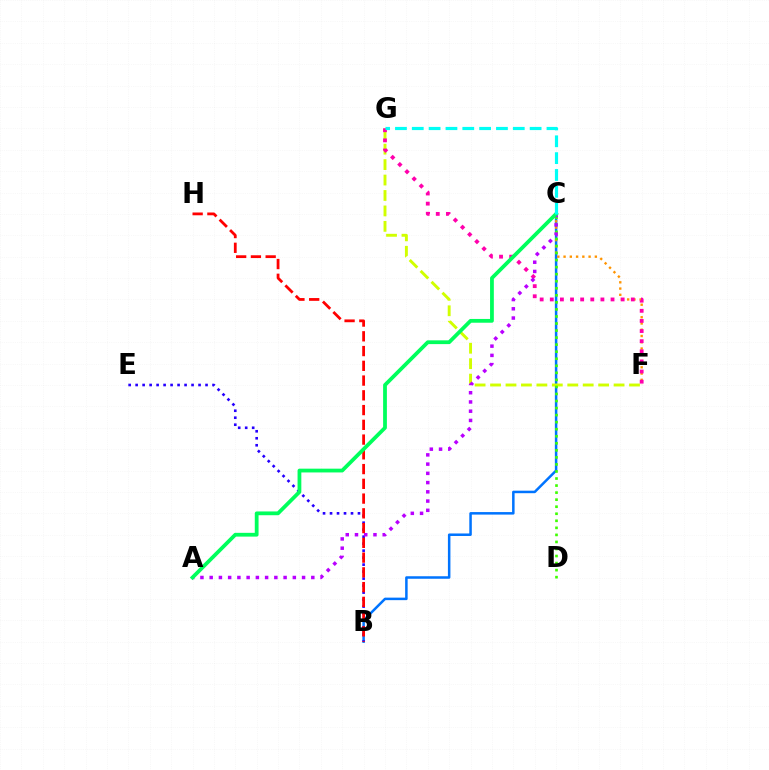{('B', 'C'): [{'color': '#0074ff', 'line_style': 'solid', 'thickness': 1.81}], ('B', 'E'): [{'color': '#2500ff', 'line_style': 'dotted', 'thickness': 1.9}], ('F', 'G'): [{'color': '#d1ff00', 'line_style': 'dashed', 'thickness': 2.1}, {'color': '#ff00ac', 'line_style': 'dotted', 'thickness': 2.75}], ('C', 'F'): [{'color': '#ff9400', 'line_style': 'dotted', 'thickness': 1.7}], ('B', 'H'): [{'color': '#ff0000', 'line_style': 'dashed', 'thickness': 2.0}], ('C', 'D'): [{'color': '#3dff00', 'line_style': 'dotted', 'thickness': 1.91}], ('A', 'C'): [{'color': '#b900ff', 'line_style': 'dotted', 'thickness': 2.51}, {'color': '#00ff5c', 'line_style': 'solid', 'thickness': 2.72}], ('C', 'G'): [{'color': '#00fff6', 'line_style': 'dashed', 'thickness': 2.29}]}